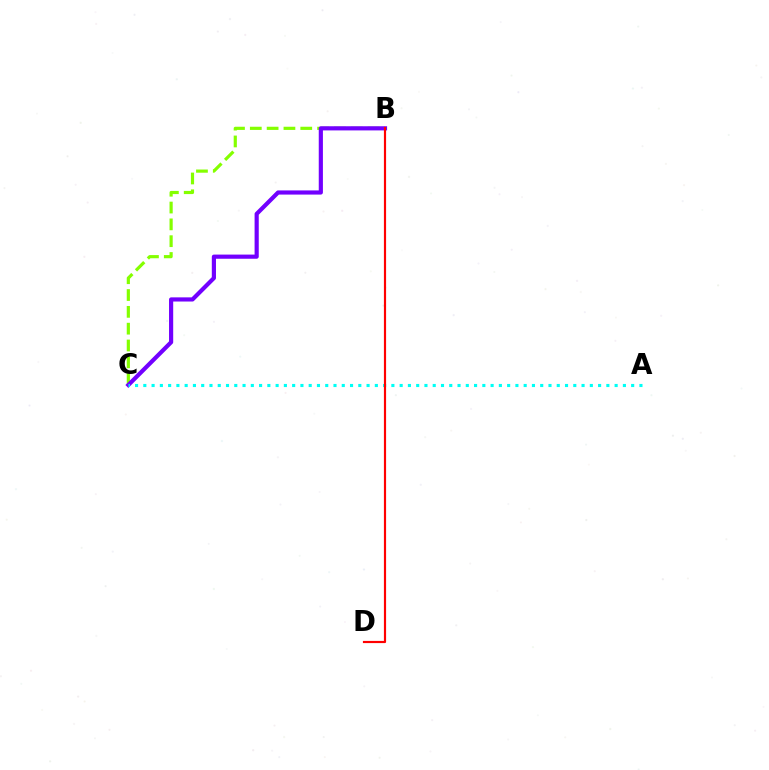{('B', 'C'): [{'color': '#84ff00', 'line_style': 'dashed', 'thickness': 2.28}, {'color': '#7200ff', 'line_style': 'solid', 'thickness': 3.0}], ('A', 'C'): [{'color': '#00fff6', 'line_style': 'dotted', 'thickness': 2.25}], ('B', 'D'): [{'color': '#ff0000', 'line_style': 'solid', 'thickness': 1.57}]}